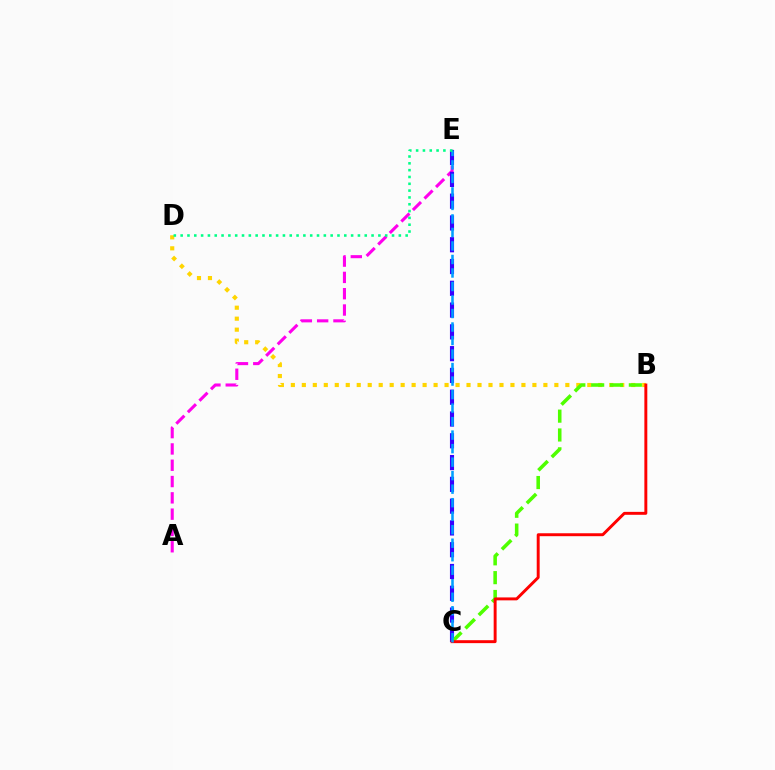{('B', 'D'): [{'color': '#ffd500', 'line_style': 'dotted', 'thickness': 2.98}], ('A', 'E'): [{'color': '#ff00ed', 'line_style': 'dashed', 'thickness': 2.21}], ('C', 'E'): [{'color': '#3700ff', 'line_style': 'dashed', 'thickness': 2.96}, {'color': '#009eff', 'line_style': 'dashed', 'thickness': 1.84}], ('B', 'C'): [{'color': '#4fff00', 'line_style': 'dashed', 'thickness': 2.56}, {'color': '#ff0000', 'line_style': 'solid', 'thickness': 2.11}], ('D', 'E'): [{'color': '#00ff86', 'line_style': 'dotted', 'thickness': 1.85}]}